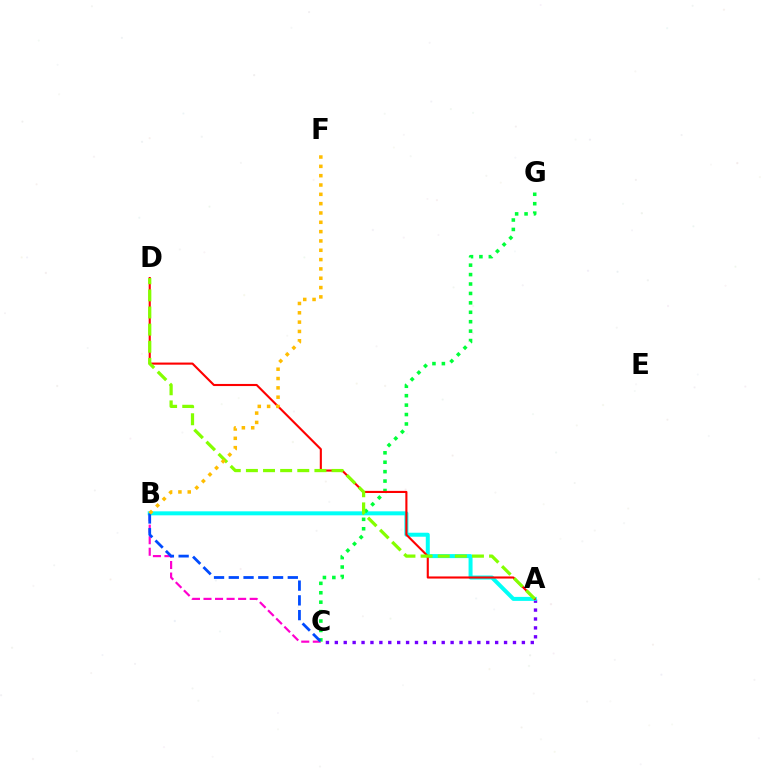{('B', 'C'): [{'color': '#ff00cf', 'line_style': 'dashed', 'thickness': 1.57}, {'color': '#004bff', 'line_style': 'dashed', 'thickness': 2.0}], ('A', 'C'): [{'color': '#7200ff', 'line_style': 'dotted', 'thickness': 2.42}], ('A', 'B'): [{'color': '#00fff6', 'line_style': 'solid', 'thickness': 2.87}], ('C', 'G'): [{'color': '#00ff39', 'line_style': 'dotted', 'thickness': 2.56}], ('A', 'D'): [{'color': '#ff0000', 'line_style': 'solid', 'thickness': 1.52}, {'color': '#84ff00', 'line_style': 'dashed', 'thickness': 2.33}], ('B', 'F'): [{'color': '#ffbd00', 'line_style': 'dotted', 'thickness': 2.53}]}